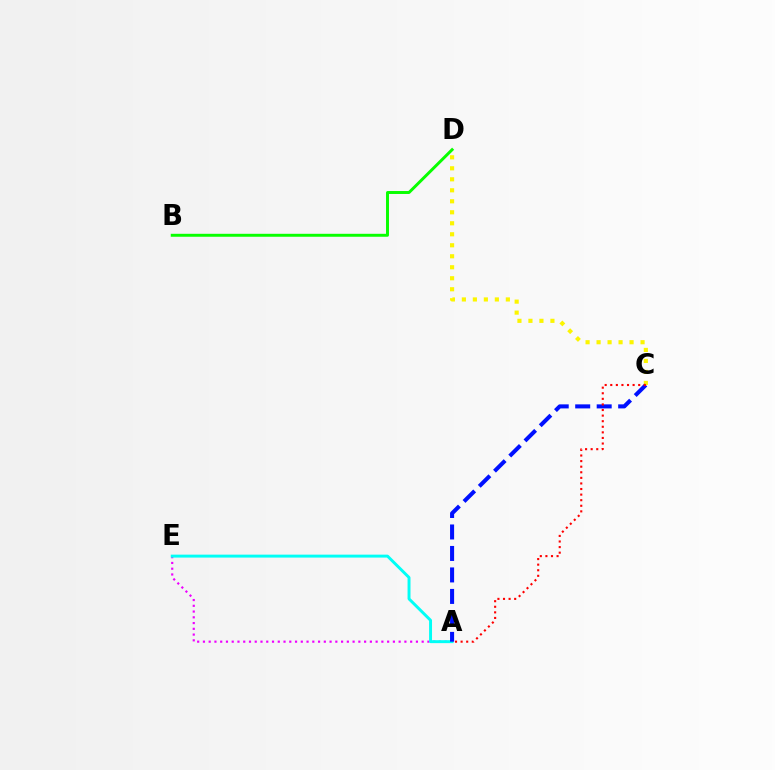{('A', 'E'): [{'color': '#ee00ff', 'line_style': 'dotted', 'thickness': 1.56}, {'color': '#00fff6', 'line_style': 'solid', 'thickness': 2.12}], ('B', 'D'): [{'color': '#08ff00', 'line_style': 'solid', 'thickness': 2.13}], ('C', 'D'): [{'color': '#fcf500', 'line_style': 'dotted', 'thickness': 2.99}], ('A', 'C'): [{'color': '#0010ff', 'line_style': 'dashed', 'thickness': 2.92}, {'color': '#ff0000', 'line_style': 'dotted', 'thickness': 1.52}]}